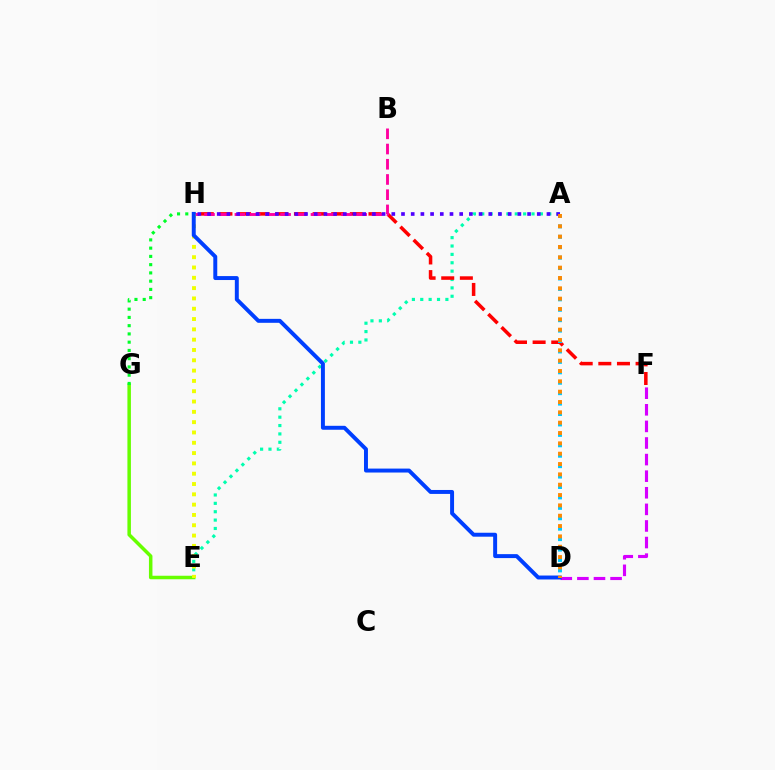{('D', 'F'): [{'color': '#d600ff', 'line_style': 'dashed', 'thickness': 2.25}], ('A', 'E'): [{'color': '#00ffaf', 'line_style': 'dotted', 'thickness': 2.28}], ('F', 'H'): [{'color': '#ff0000', 'line_style': 'dashed', 'thickness': 2.53}], ('B', 'H'): [{'color': '#ff00a0', 'line_style': 'dashed', 'thickness': 2.07}], ('E', 'G'): [{'color': '#66ff00', 'line_style': 'solid', 'thickness': 2.52}], ('E', 'H'): [{'color': '#eeff00', 'line_style': 'dotted', 'thickness': 2.8}], ('G', 'H'): [{'color': '#00ff27', 'line_style': 'dotted', 'thickness': 2.24}], ('A', 'D'): [{'color': '#00c7ff', 'line_style': 'dotted', 'thickness': 2.83}, {'color': '#ff8800', 'line_style': 'dotted', 'thickness': 2.81}], ('A', 'H'): [{'color': '#4f00ff', 'line_style': 'dotted', 'thickness': 2.64}], ('D', 'H'): [{'color': '#003fff', 'line_style': 'solid', 'thickness': 2.84}]}